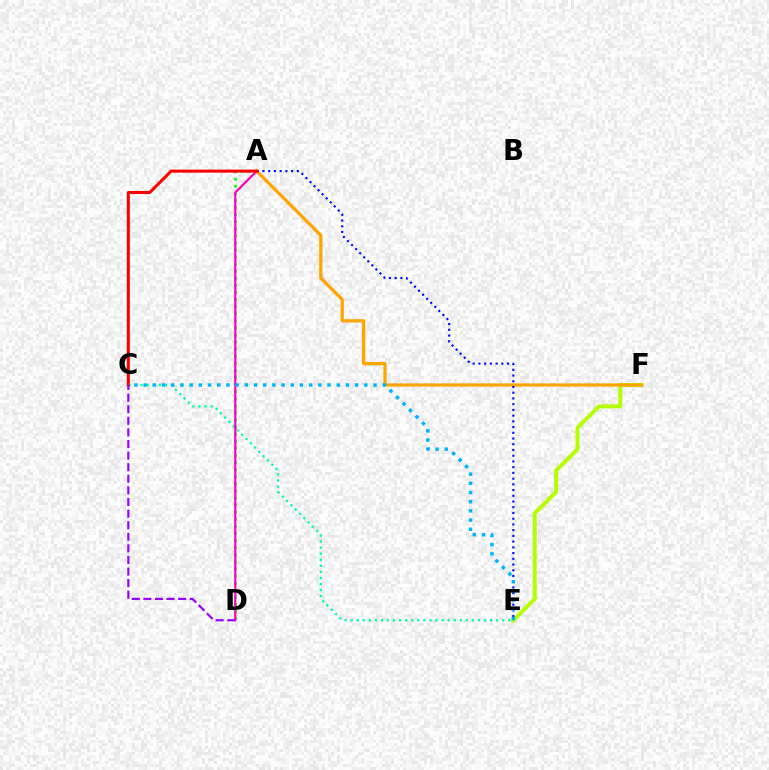{('C', 'E'): [{'color': '#00ff9d', 'line_style': 'dotted', 'thickness': 1.65}, {'color': '#00b5ff', 'line_style': 'dotted', 'thickness': 2.5}], ('E', 'F'): [{'color': '#b3ff00', 'line_style': 'solid', 'thickness': 2.86}], ('A', 'D'): [{'color': '#08ff00', 'line_style': 'dotted', 'thickness': 1.93}, {'color': '#ff00bd', 'line_style': 'solid', 'thickness': 1.56}], ('A', 'F'): [{'color': '#ffa500', 'line_style': 'solid', 'thickness': 2.36}], ('A', 'E'): [{'color': '#0010ff', 'line_style': 'dotted', 'thickness': 1.56}], ('A', 'C'): [{'color': '#ff0000', 'line_style': 'solid', 'thickness': 2.2}], ('C', 'D'): [{'color': '#9b00ff', 'line_style': 'dashed', 'thickness': 1.57}]}